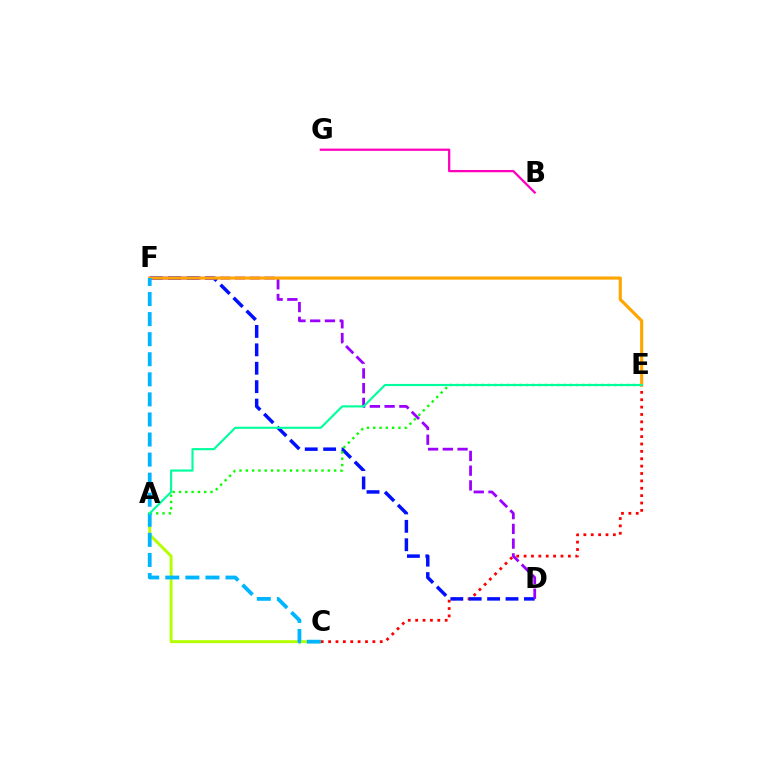{('A', 'C'): [{'color': '#b3ff00', 'line_style': 'solid', 'thickness': 2.11}], ('B', 'G'): [{'color': '#ff00bd', 'line_style': 'solid', 'thickness': 1.63}], ('C', 'E'): [{'color': '#ff0000', 'line_style': 'dotted', 'thickness': 2.0}], ('D', 'F'): [{'color': '#0010ff', 'line_style': 'dashed', 'thickness': 2.5}, {'color': '#9b00ff', 'line_style': 'dashed', 'thickness': 2.0}], ('A', 'E'): [{'color': '#08ff00', 'line_style': 'dotted', 'thickness': 1.71}, {'color': '#00ff9d', 'line_style': 'solid', 'thickness': 1.53}], ('E', 'F'): [{'color': '#ffa500', 'line_style': 'solid', 'thickness': 2.26}], ('C', 'F'): [{'color': '#00b5ff', 'line_style': 'dashed', 'thickness': 2.73}]}